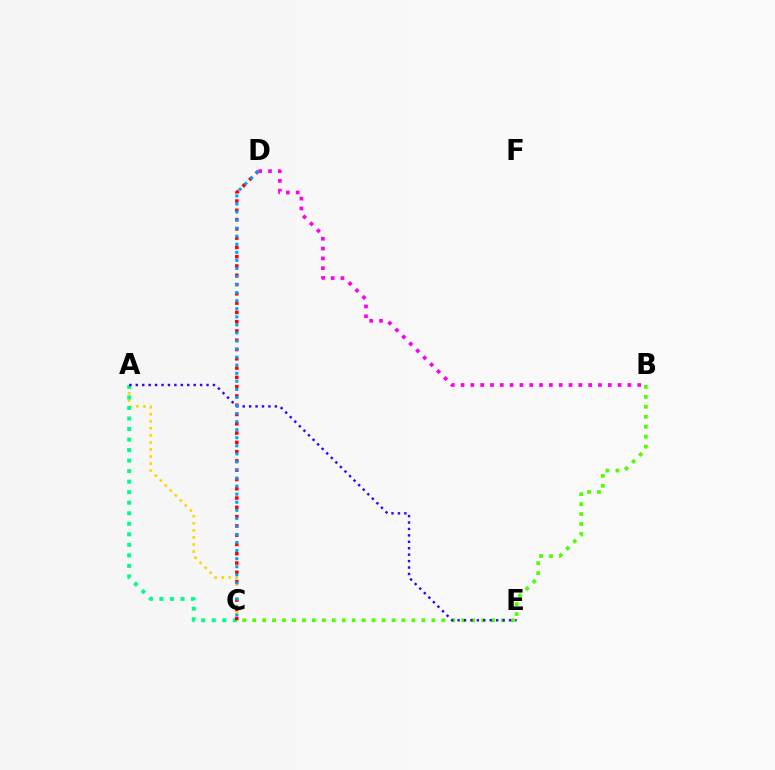{('A', 'C'): [{'color': '#ffd500', 'line_style': 'dotted', 'thickness': 1.92}, {'color': '#00ff86', 'line_style': 'dotted', 'thickness': 2.86}], ('B', 'D'): [{'color': '#ff00ed', 'line_style': 'dotted', 'thickness': 2.67}], ('B', 'C'): [{'color': '#4fff00', 'line_style': 'dotted', 'thickness': 2.7}], ('A', 'E'): [{'color': '#3700ff', 'line_style': 'dotted', 'thickness': 1.75}], ('C', 'D'): [{'color': '#ff0000', 'line_style': 'dotted', 'thickness': 2.52}, {'color': '#009eff', 'line_style': 'dotted', 'thickness': 2.19}]}